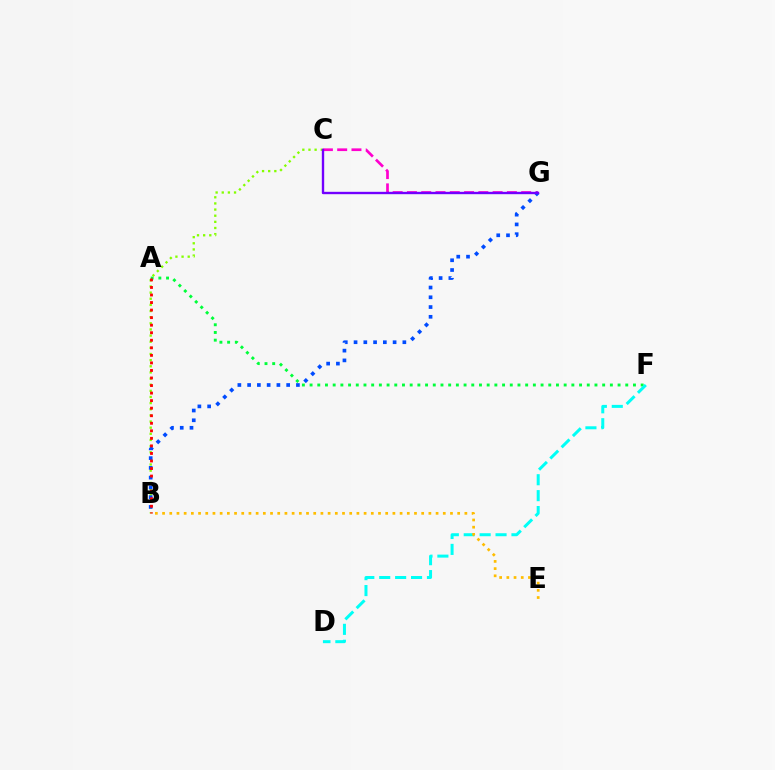{('A', 'F'): [{'color': '#00ff39', 'line_style': 'dotted', 'thickness': 2.09}], ('D', 'F'): [{'color': '#00fff6', 'line_style': 'dashed', 'thickness': 2.16}], ('C', 'G'): [{'color': '#ff00cf', 'line_style': 'dashed', 'thickness': 1.94}, {'color': '#7200ff', 'line_style': 'solid', 'thickness': 1.7}], ('B', 'C'): [{'color': '#84ff00', 'line_style': 'dotted', 'thickness': 1.67}], ('B', 'E'): [{'color': '#ffbd00', 'line_style': 'dotted', 'thickness': 1.96}], ('B', 'G'): [{'color': '#004bff', 'line_style': 'dotted', 'thickness': 2.65}], ('A', 'B'): [{'color': '#ff0000', 'line_style': 'dotted', 'thickness': 2.05}]}